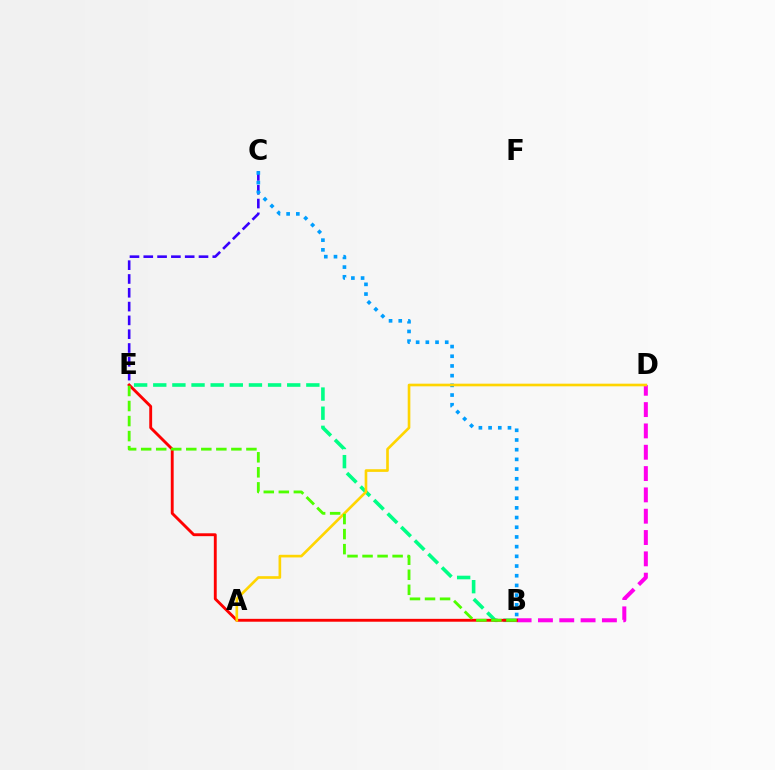{('B', 'E'): [{'color': '#00ff86', 'line_style': 'dashed', 'thickness': 2.6}, {'color': '#ff0000', 'line_style': 'solid', 'thickness': 2.07}, {'color': '#4fff00', 'line_style': 'dashed', 'thickness': 2.04}], ('C', 'E'): [{'color': '#3700ff', 'line_style': 'dashed', 'thickness': 1.88}], ('B', 'D'): [{'color': '#ff00ed', 'line_style': 'dashed', 'thickness': 2.9}], ('B', 'C'): [{'color': '#009eff', 'line_style': 'dotted', 'thickness': 2.63}], ('A', 'D'): [{'color': '#ffd500', 'line_style': 'solid', 'thickness': 1.91}]}